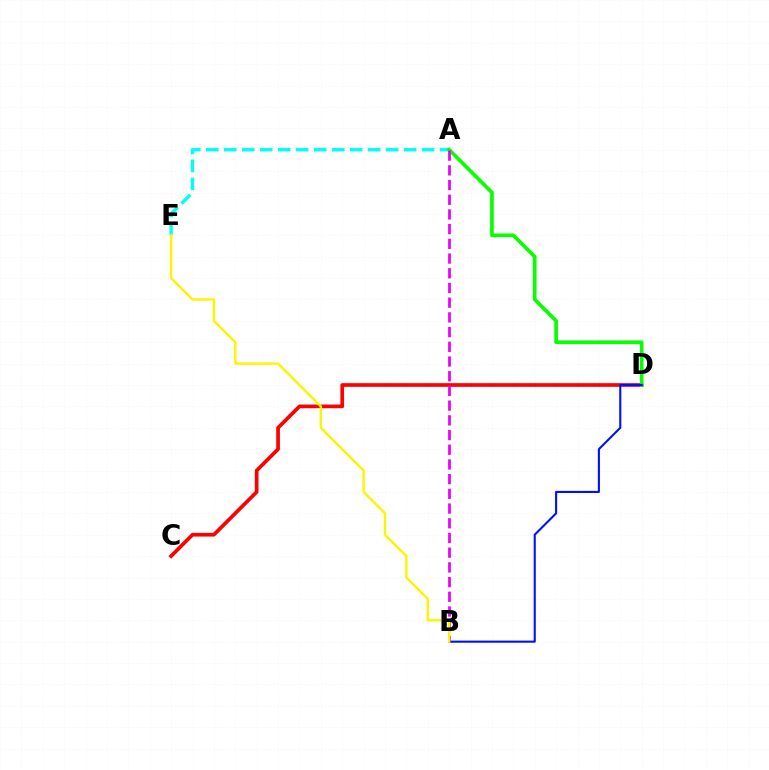{('A', 'E'): [{'color': '#00fff6', 'line_style': 'dashed', 'thickness': 2.44}], ('C', 'D'): [{'color': '#ff0000', 'line_style': 'solid', 'thickness': 2.66}], ('A', 'D'): [{'color': '#08ff00', 'line_style': 'solid', 'thickness': 2.64}], ('A', 'B'): [{'color': '#ee00ff', 'line_style': 'dashed', 'thickness': 2.0}], ('B', 'D'): [{'color': '#0010ff', 'line_style': 'solid', 'thickness': 1.51}], ('B', 'E'): [{'color': '#fcf500', 'line_style': 'solid', 'thickness': 1.73}]}